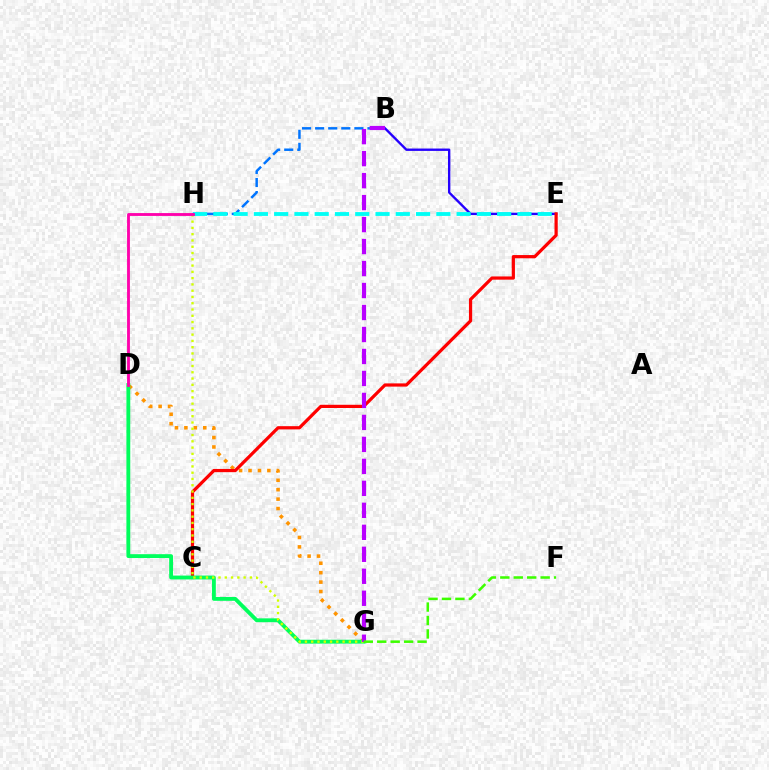{('B', 'E'): [{'color': '#2500ff', 'line_style': 'solid', 'thickness': 1.7}], ('B', 'H'): [{'color': '#0074ff', 'line_style': 'dashed', 'thickness': 1.78}], ('D', 'G'): [{'color': '#ff9400', 'line_style': 'dotted', 'thickness': 2.56}, {'color': '#00ff5c', 'line_style': 'solid', 'thickness': 2.77}], ('C', 'E'): [{'color': '#ff0000', 'line_style': 'solid', 'thickness': 2.32}], ('G', 'H'): [{'color': '#d1ff00', 'line_style': 'dotted', 'thickness': 1.71}], ('B', 'G'): [{'color': '#b900ff', 'line_style': 'dashed', 'thickness': 2.99}], ('E', 'H'): [{'color': '#00fff6', 'line_style': 'dashed', 'thickness': 2.75}], ('D', 'H'): [{'color': '#ff00ac', 'line_style': 'solid', 'thickness': 2.05}], ('F', 'G'): [{'color': '#3dff00', 'line_style': 'dashed', 'thickness': 1.83}]}